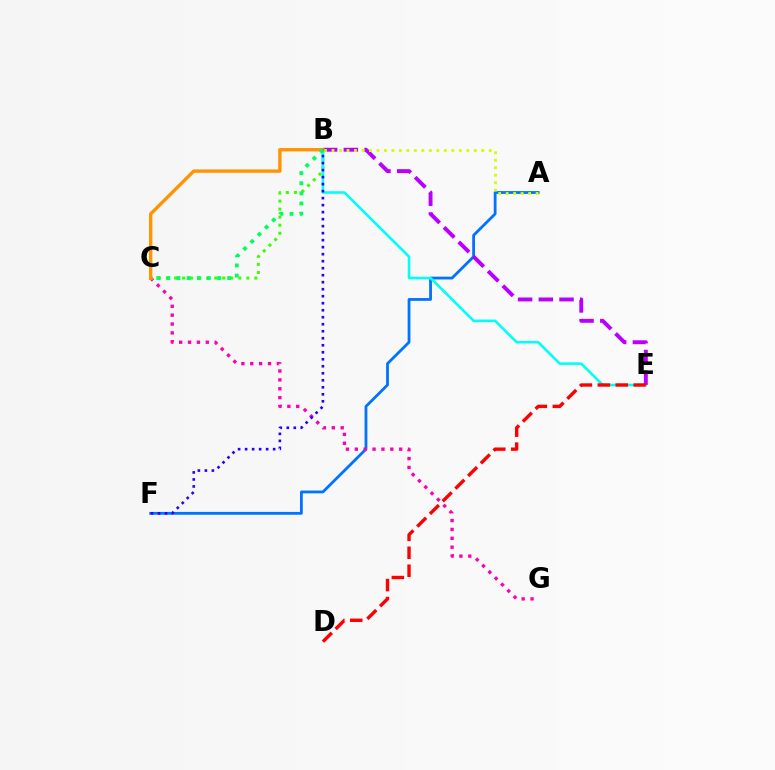{('A', 'F'): [{'color': '#0074ff', 'line_style': 'solid', 'thickness': 2.02}], ('C', 'G'): [{'color': '#ff00ac', 'line_style': 'dotted', 'thickness': 2.41}], ('B', 'C'): [{'color': '#3dff00', 'line_style': 'dotted', 'thickness': 2.18}, {'color': '#ff9400', 'line_style': 'solid', 'thickness': 2.42}, {'color': '#00ff5c', 'line_style': 'dotted', 'thickness': 2.75}], ('B', 'E'): [{'color': '#00fff6', 'line_style': 'solid', 'thickness': 1.86}, {'color': '#b900ff', 'line_style': 'dashed', 'thickness': 2.81}], ('D', 'E'): [{'color': '#ff0000', 'line_style': 'dashed', 'thickness': 2.44}], ('A', 'B'): [{'color': '#d1ff00', 'line_style': 'dotted', 'thickness': 2.03}], ('B', 'F'): [{'color': '#2500ff', 'line_style': 'dotted', 'thickness': 1.9}]}